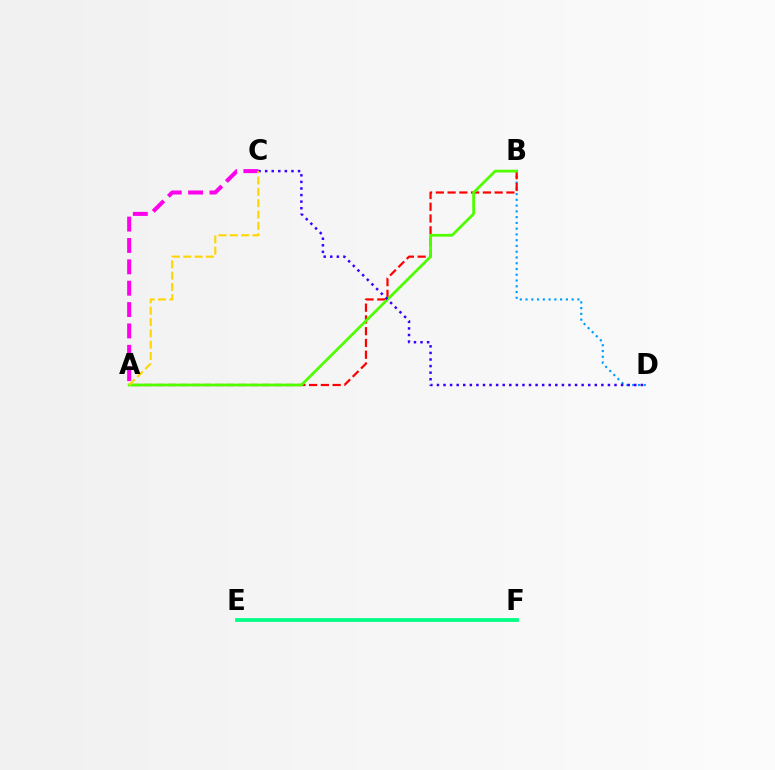{('B', 'D'): [{'color': '#009eff', 'line_style': 'dotted', 'thickness': 1.57}], ('A', 'B'): [{'color': '#ff0000', 'line_style': 'dashed', 'thickness': 1.6}, {'color': '#4fff00', 'line_style': 'solid', 'thickness': 1.98}], ('A', 'C'): [{'color': '#ff00ed', 'line_style': 'dashed', 'thickness': 2.9}, {'color': '#ffd500', 'line_style': 'dashed', 'thickness': 1.54}], ('E', 'F'): [{'color': '#00ff86', 'line_style': 'solid', 'thickness': 2.72}], ('C', 'D'): [{'color': '#3700ff', 'line_style': 'dotted', 'thickness': 1.79}]}